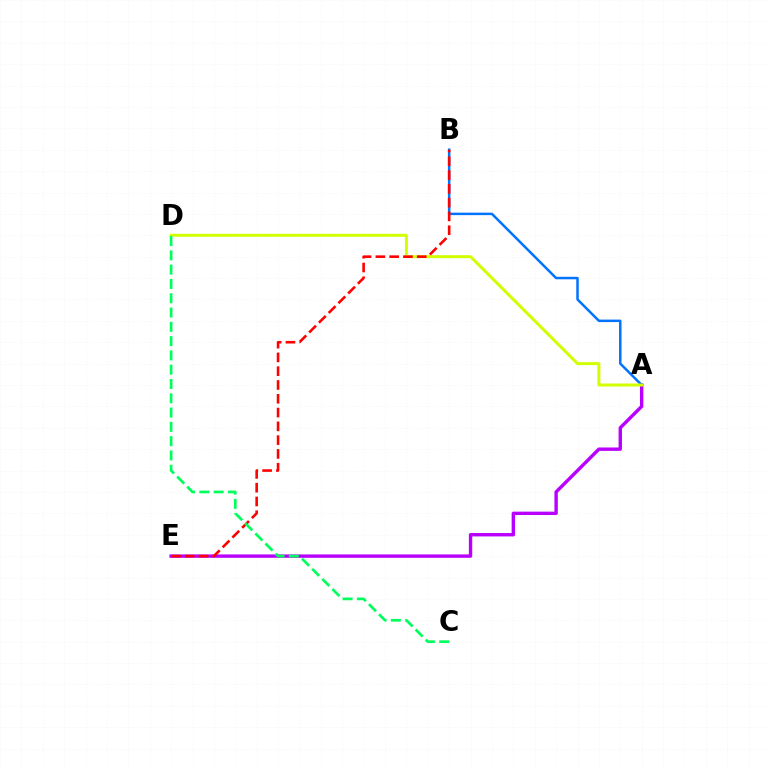{('A', 'E'): [{'color': '#b900ff', 'line_style': 'solid', 'thickness': 2.44}], ('A', 'B'): [{'color': '#0074ff', 'line_style': 'solid', 'thickness': 1.79}], ('A', 'D'): [{'color': '#d1ff00', 'line_style': 'solid', 'thickness': 2.14}], ('B', 'E'): [{'color': '#ff0000', 'line_style': 'dashed', 'thickness': 1.87}], ('C', 'D'): [{'color': '#00ff5c', 'line_style': 'dashed', 'thickness': 1.94}]}